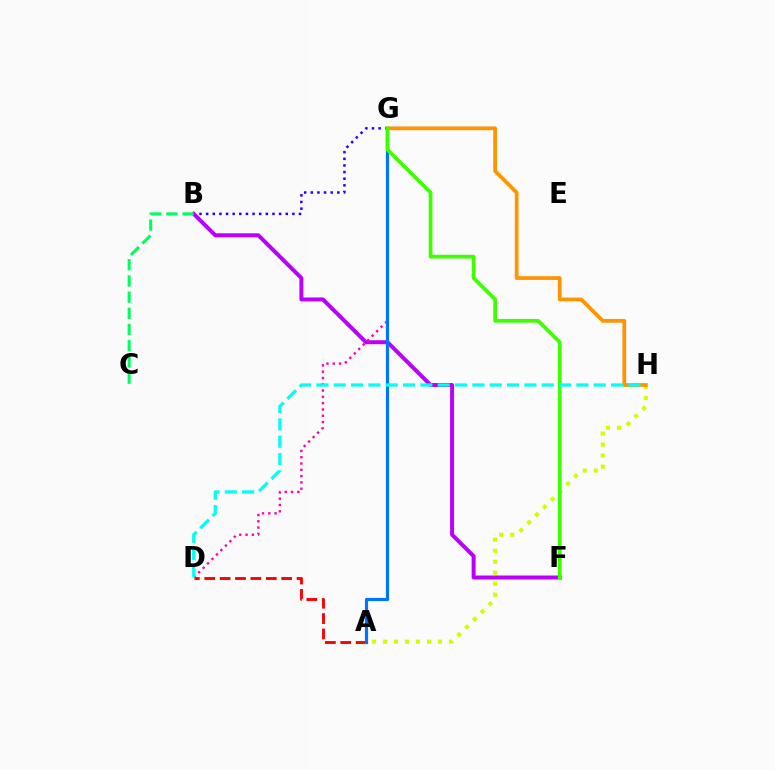{('A', 'D'): [{'color': '#ff0000', 'line_style': 'dashed', 'thickness': 2.09}], ('B', 'G'): [{'color': '#2500ff', 'line_style': 'dotted', 'thickness': 1.8}], ('B', 'F'): [{'color': '#b900ff', 'line_style': 'solid', 'thickness': 2.86}], ('D', 'G'): [{'color': '#ff00ac', 'line_style': 'dotted', 'thickness': 1.71}], ('A', 'G'): [{'color': '#0074ff', 'line_style': 'solid', 'thickness': 2.29}], ('A', 'H'): [{'color': '#d1ff00', 'line_style': 'dotted', 'thickness': 2.99}], ('B', 'C'): [{'color': '#00ff5c', 'line_style': 'dashed', 'thickness': 2.2}], ('G', 'H'): [{'color': '#ff9400', 'line_style': 'solid', 'thickness': 2.7}], ('F', 'G'): [{'color': '#3dff00', 'line_style': 'solid', 'thickness': 2.68}], ('D', 'H'): [{'color': '#00fff6', 'line_style': 'dashed', 'thickness': 2.36}]}